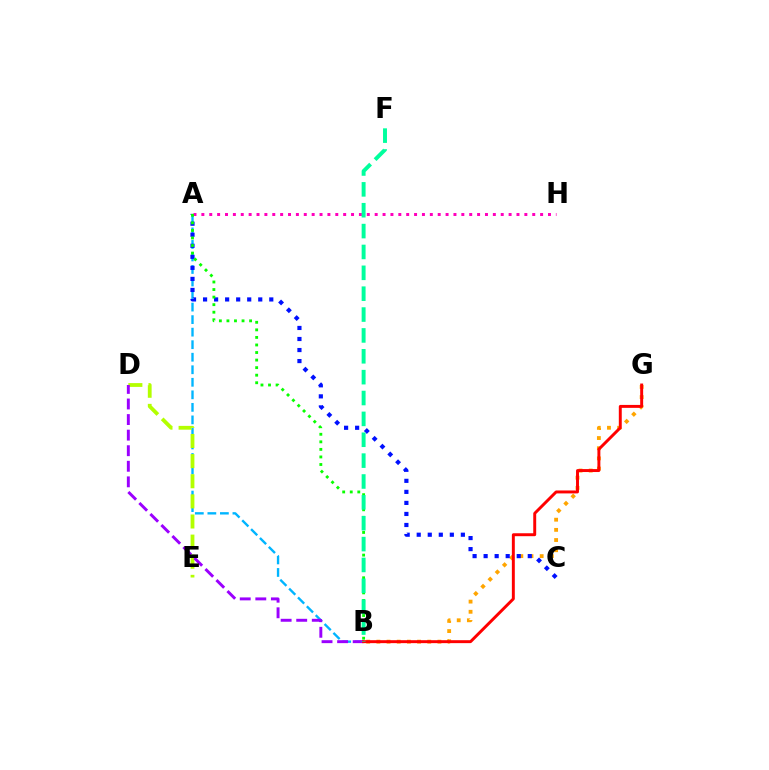{('A', 'B'): [{'color': '#00b5ff', 'line_style': 'dashed', 'thickness': 1.7}, {'color': '#08ff00', 'line_style': 'dotted', 'thickness': 2.05}], ('B', 'G'): [{'color': '#ffa500', 'line_style': 'dotted', 'thickness': 2.76}, {'color': '#ff0000', 'line_style': 'solid', 'thickness': 2.12}], ('D', 'E'): [{'color': '#b3ff00', 'line_style': 'dashed', 'thickness': 2.73}], ('B', 'D'): [{'color': '#9b00ff', 'line_style': 'dashed', 'thickness': 2.12}], ('A', 'C'): [{'color': '#0010ff', 'line_style': 'dotted', 'thickness': 3.0}], ('A', 'H'): [{'color': '#ff00bd', 'line_style': 'dotted', 'thickness': 2.14}], ('B', 'F'): [{'color': '#00ff9d', 'line_style': 'dashed', 'thickness': 2.83}]}